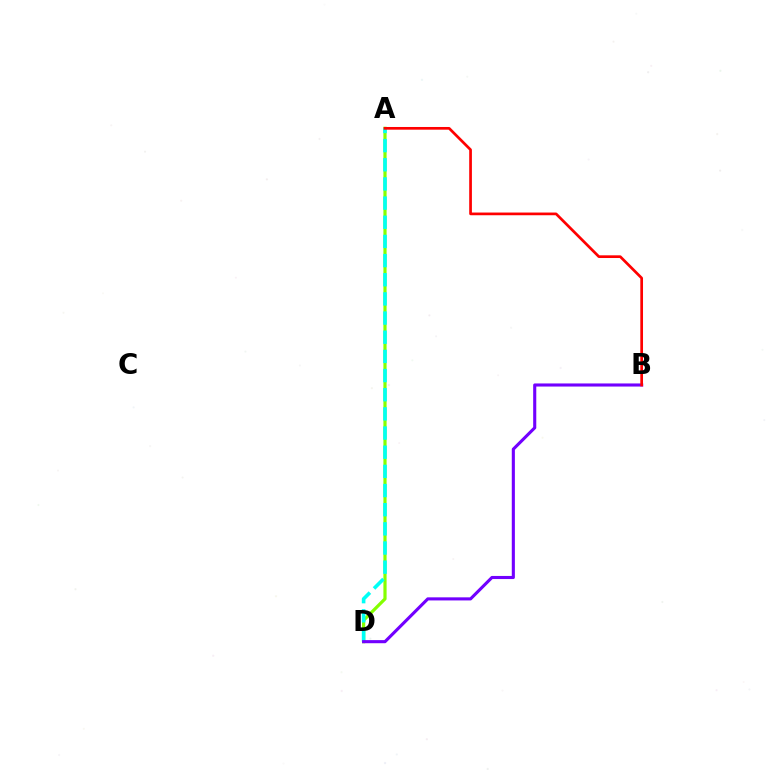{('A', 'D'): [{'color': '#84ff00', 'line_style': 'solid', 'thickness': 2.3}, {'color': '#00fff6', 'line_style': 'dashed', 'thickness': 2.6}], ('B', 'D'): [{'color': '#7200ff', 'line_style': 'solid', 'thickness': 2.23}], ('A', 'B'): [{'color': '#ff0000', 'line_style': 'solid', 'thickness': 1.94}]}